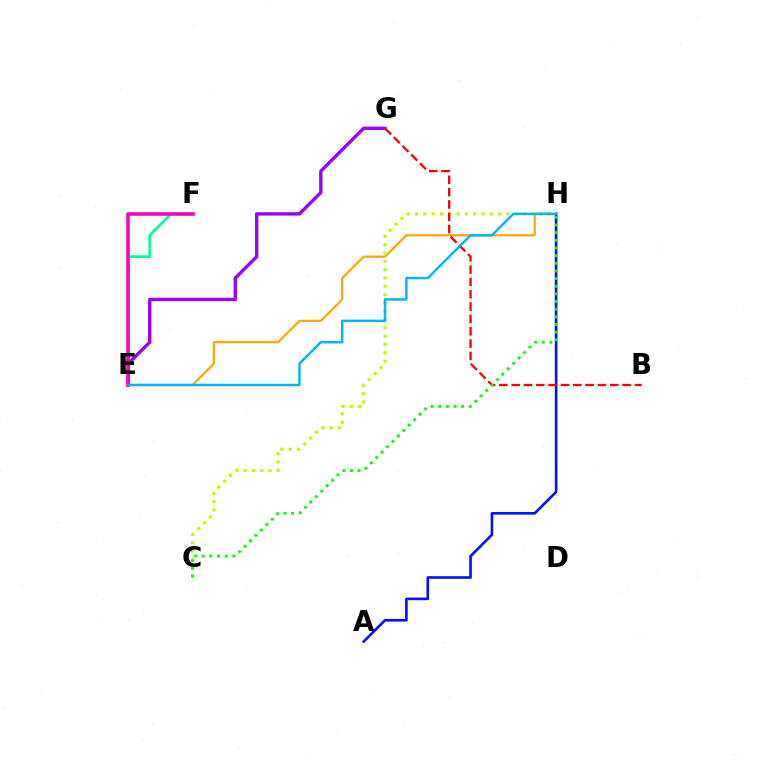{('A', 'H'): [{'color': '#0010ff', 'line_style': 'solid', 'thickness': 1.88}], ('E', 'H'): [{'color': '#ffa500', 'line_style': 'solid', 'thickness': 1.58}, {'color': '#00b5ff', 'line_style': 'solid', 'thickness': 1.77}], ('E', 'F'): [{'color': '#00ff9d', 'line_style': 'solid', 'thickness': 1.97}, {'color': '#ff00bd', 'line_style': 'solid', 'thickness': 2.58}], ('C', 'H'): [{'color': '#b3ff00', 'line_style': 'dotted', 'thickness': 2.26}, {'color': '#08ff00', 'line_style': 'dotted', 'thickness': 2.08}], ('E', 'G'): [{'color': '#9b00ff', 'line_style': 'solid', 'thickness': 2.41}], ('B', 'G'): [{'color': '#ff0000', 'line_style': 'dashed', 'thickness': 1.67}]}